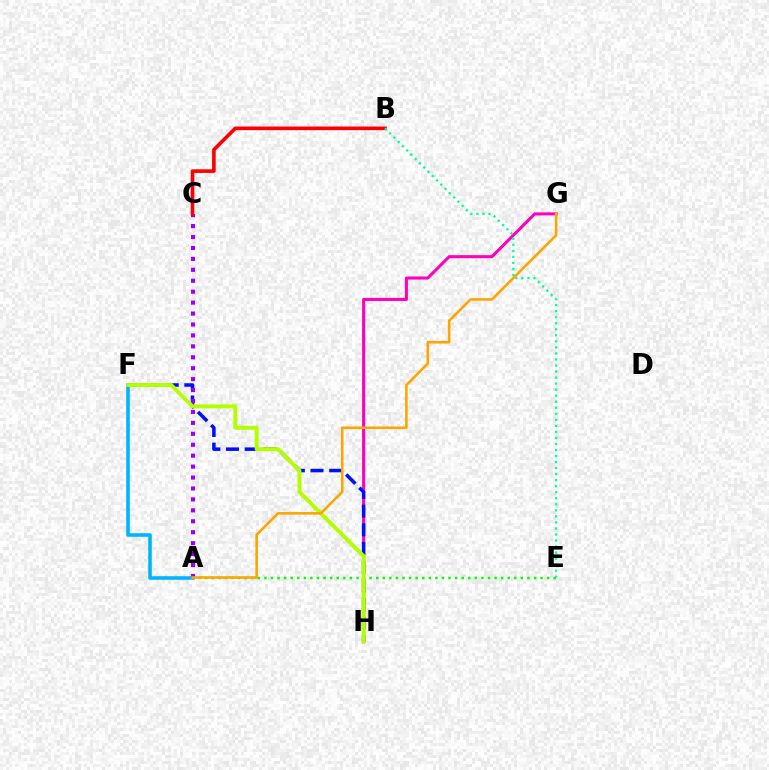{('G', 'H'): [{'color': '#ff00bd', 'line_style': 'solid', 'thickness': 2.2}], ('A', 'F'): [{'color': '#00b5ff', 'line_style': 'solid', 'thickness': 2.58}], ('A', 'E'): [{'color': '#08ff00', 'line_style': 'dotted', 'thickness': 1.79}], ('F', 'H'): [{'color': '#0010ff', 'line_style': 'dashed', 'thickness': 2.54}, {'color': '#b3ff00', 'line_style': 'solid', 'thickness': 2.83}], ('A', 'C'): [{'color': '#9b00ff', 'line_style': 'dotted', 'thickness': 2.97}], ('B', 'C'): [{'color': '#ff0000', 'line_style': 'solid', 'thickness': 2.61}], ('B', 'E'): [{'color': '#00ff9d', 'line_style': 'dotted', 'thickness': 1.64}], ('A', 'G'): [{'color': '#ffa500', 'line_style': 'solid', 'thickness': 1.87}]}